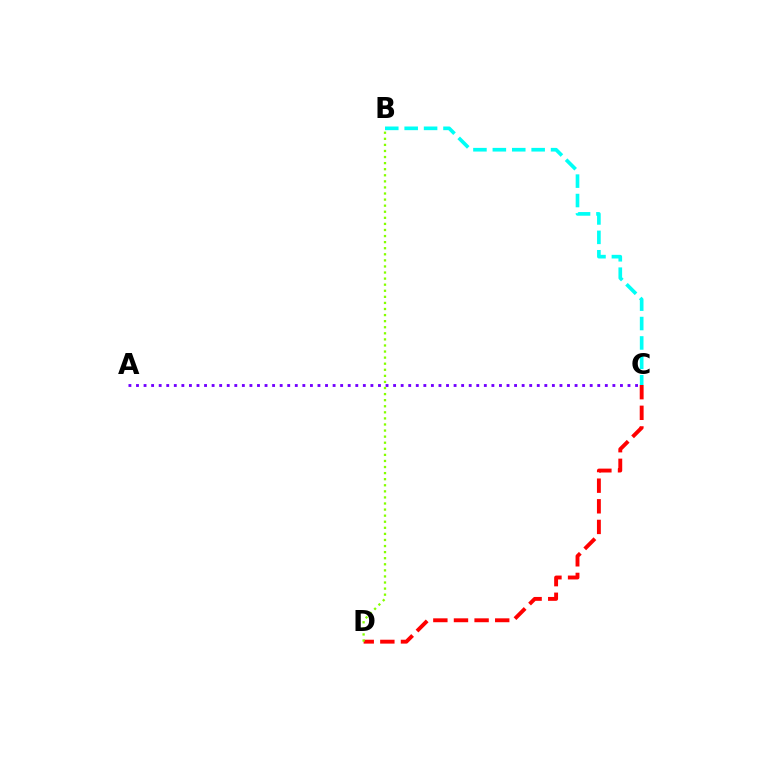{('B', 'C'): [{'color': '#00fff6', 'line_style': 'dashed', 'thickness': 2.64}], ('C', 'D'): [{'color': '#ff0000', 'line_style': 'dashed', 'thickness': 2.8}], ('B', 'D'): [{'color': '#84ff00', 'line_style': 'dotted', 'thickness': 1.65}], ('A', 'C'): [{'color': '#7200ff', 'line_style': 'dotted', 'thickness': 2.05}]}